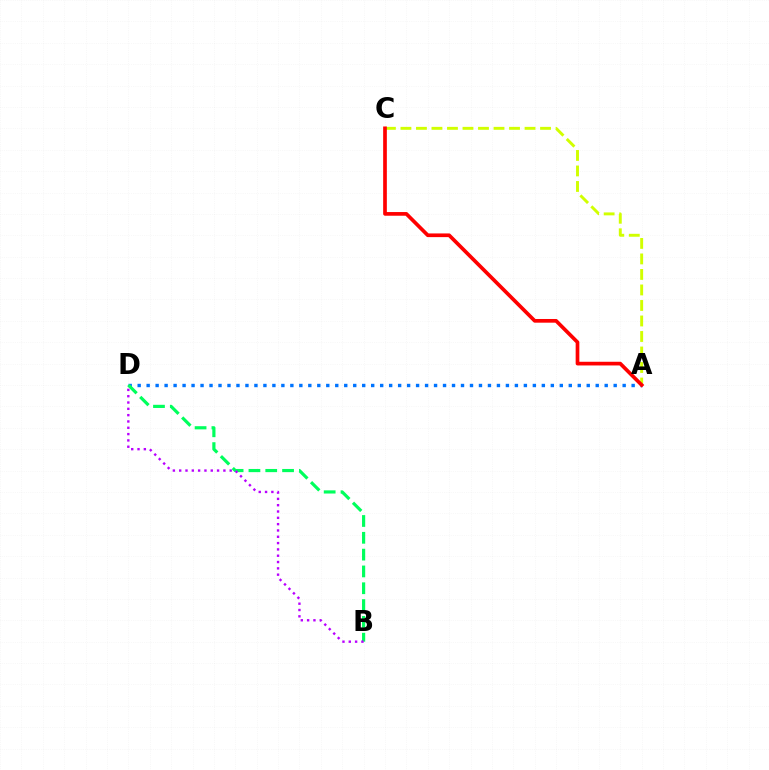{('A', 'C'): [{'color': '#d1ff00', 'line_style': 'dashed', 'thickness': 2.11}, {'color': '#ff0000', 'line_style': 'solid', 'thickness': 2.66}], ('A', 'D'): [{'color': '#0074ff', 'line_style': 'dotted', 'thickness': 2.44}], ('B', 'D'): [{'color': '#00ff5c', 'line_style': 'dashed', 'thickness': 2.28}, {'color': '#b900ff', 'line_style': 'dotted', 'thickness': 1.72}]}